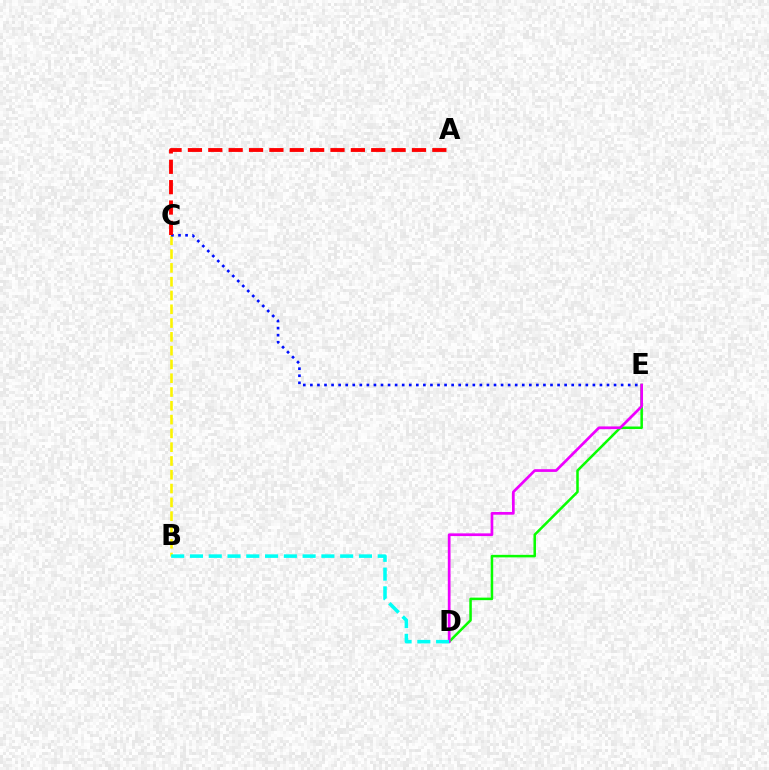{('B', 'C'): [{'color': '#fcf500', 'line_style': 'dashed', 'thickness': 1.87}], ('D', 'E'): [{'color': '#08ff00', 'line_style': 'solid', 'thickness': 1.82}, {'color': '#ee00ff', 'line_style': 'solid', 'thickness': 1.96}], ('B', 'D'): [{'color': '#00fff6', 'line_style': 'dashed', 'thickness': 2.55}], ('C', 'E'): [{'color': '#0010ff', 'line_style': 'dotted', 'thickness': 1.92}], ('A', 'C'): [{'color': '#ff0000', 'line_style': 'dashed', 'thickness': 2.77}]}